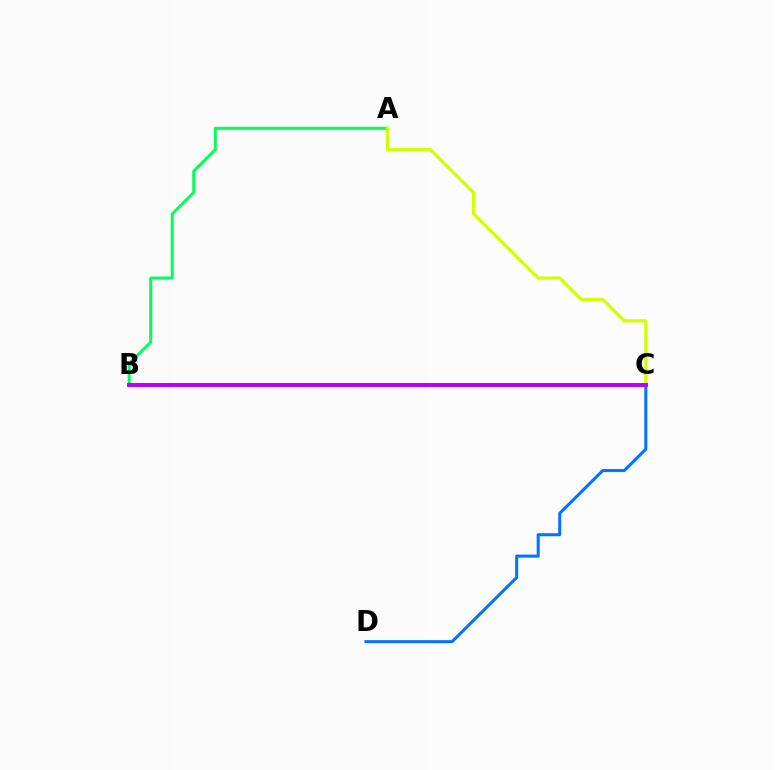{('B', 'C'): [{'color': '#ff0000', 'line_style': 'dotted', 'thickness': 2.59}, {'color': '#b900ff', 'line_style': 'solid', 'thickness': 2.84}], ('A', 'B'): [{'color': '#00ff5c', 'line_style': 'solid', 'thickness': 2.17}], ('A', 'C'): [{'color': '#d1ff00', 'line_style': 'solid', 'thickness': 2.34}], ('C', 'D'): [{'color': '#0074ff', 'line_style': 'solid', 'thickness': 2.19}]}